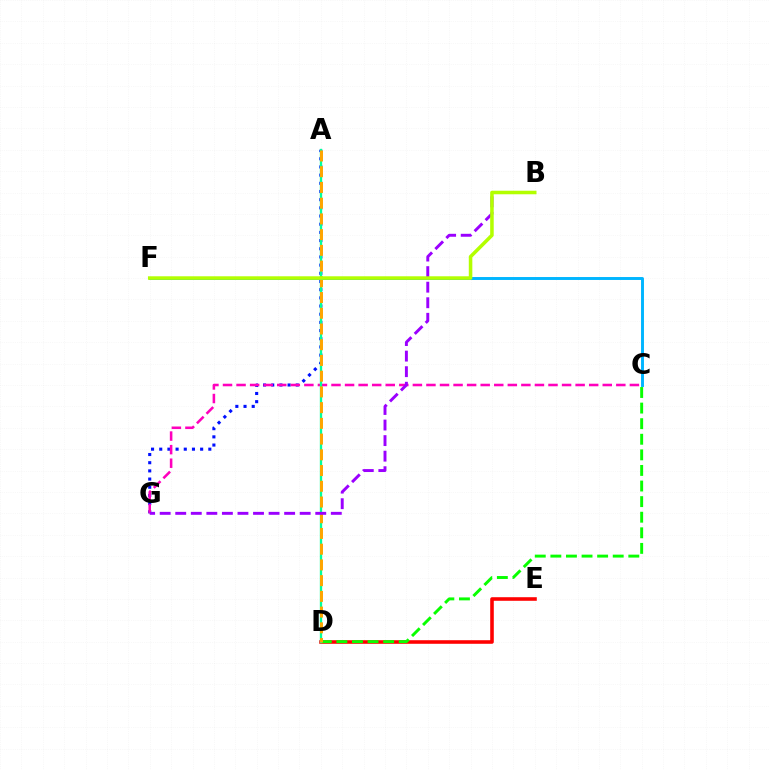{('A', 'G'): [{'color': '#0010ff', 'line_style': 'dotted', 'thickness': 2.22}], ('D', 'E'): [{'color': '#ff0000', 'line_style': 'solid', 'thickness': 2.58}], ('C', 'G'): [{'color': '#ff00bd', 'line_style': 'dashed', 'thickness': 1.84}], ('C', 'D'): [{'color': '#08ff00', 'line_style': 'dashed', 'thickness': 2.12}], ('A', 'D'): [{'color': '#00ff9d', 'line_style': 'solid', 'thickness': 1.68}, {'color': '#ffa500', 'line_style': 'dashed', 'thickness': 2.14}], ('B', 'G'): [{'color': '#9b00ff', 'line_style': 'dashed', 'thickness': 2.11}], ('C', 'F'): [{'color': '#00b5ff', 'line_style': 'solid', 'thickness': 2.11}], ('B', 'F'): [{'color': '#b3ff00', 'line_style': 'solid', 'thickness': 2.55}]}